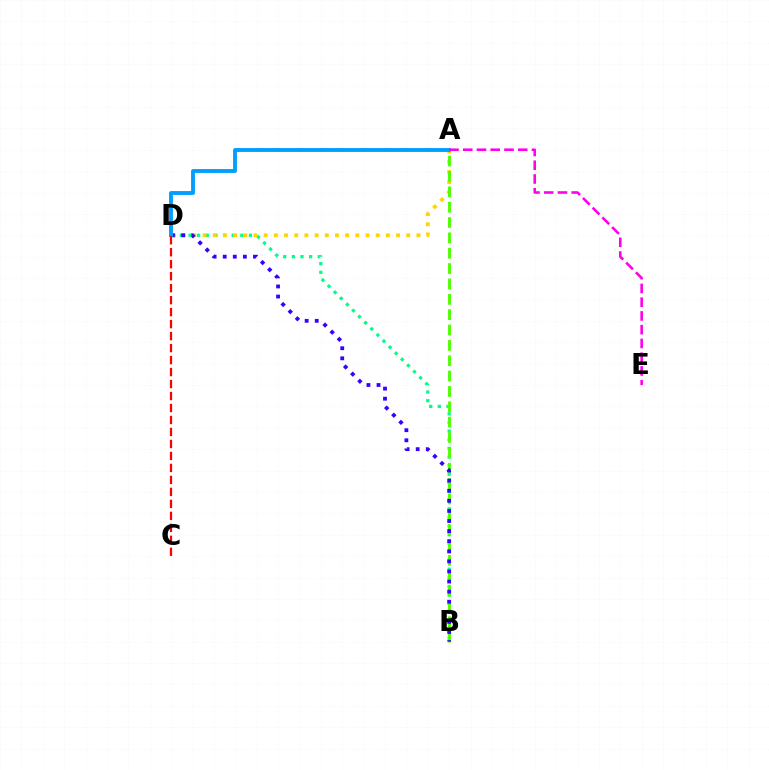{('B', 'D'): [{'color': '#00ff86', 'line_style': 'dotted', 'thickness': 2.35}, {'color': '#3700ff', 'line_style': 'dotted', 'thickness': 2.74}], ('A', 'D'): [{'color': '#ffd500', 'line_style': 'dotted', 'thickness': 2.77}, {'color': '#009eff', 'line_style': 'solid', 'thickness': 2.79}], ('A', 'B'): [{'color': '#4fff00', 'line_style': 'dashed', 'thickness': 2.09}], ('A', 'E'): [{'color': '#ff00ed', 'line_style': 'dashed', 'thickness': 1.87}], ('C', 'D'): [{'color': '#ff0000', 'line_style': 'dashed', 'thickness': 1.63}]}